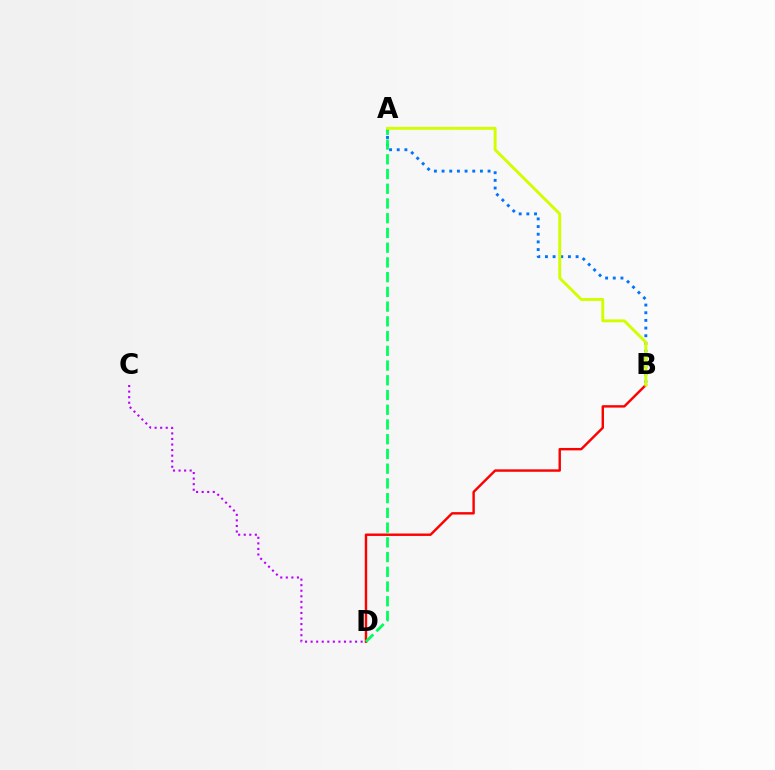{('A', 'B'): [{'color': '#0074ff', 'line_style': 'dotted', 'thickness': 2.08}, {'color': '#d1ff00', 'line_style': 'solid', 'thickness': 2.1}], ('B', 'D'): [{'color': '#ff0000', 'line_style': 'solid', 'thickness': 1.74}], ('C', 'D'): [{'color': '#b900ff', 'line_style': 'dotted', 'thickness': 1.51}], ('A', 'D'): [{'color': '#00ff5c', 'line_style': 'dashed', 'thickness': 2.0}]}